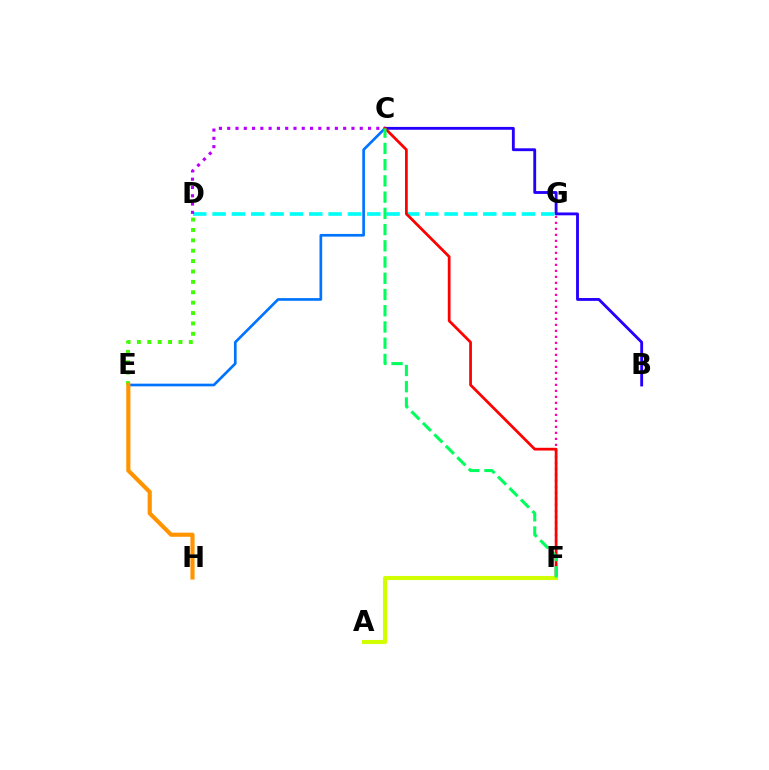{('D', 'G'): [{'color': '#00fff6', 'line_style': 'dashed', 'thickness': 2.63}], ('C', 'E'): [{'color': '#0074ff', 'line_style': 'solid', 'thickness': 1.93}], ('B', 'C'): [{'color': '#2500ff', 'line_style': 'solid', 'thickness': 2.05}], ('F', 'G'): [{'color': '#ff00ac', 'line_style': 'dotted', 'thickness': 1.63}], ('C', 'D'): [{'color': '#b900ff', 'line_style': 'dotted', 'thickness': 2.25}], ('C', 'F'): [{'color': '#ff0000', 'line_style': 'solid', 'thickness': 1.98}, {'color': '#00ff5c', 'line_style': 'dashed', 'thickness': 2.2}], ('A', 'F'): [{'color': '#d1ff00', 'line_style': 'solid', 'thickness': 2.95}], ('D', 'E'): [{'color': '#3dff00', 'line_style': 'dotted', 'thickness': 2.82}], ('E', 'H'): [{'color': '#ff9400', 'line_style': 'solid', 'thickness': 2.98}]}